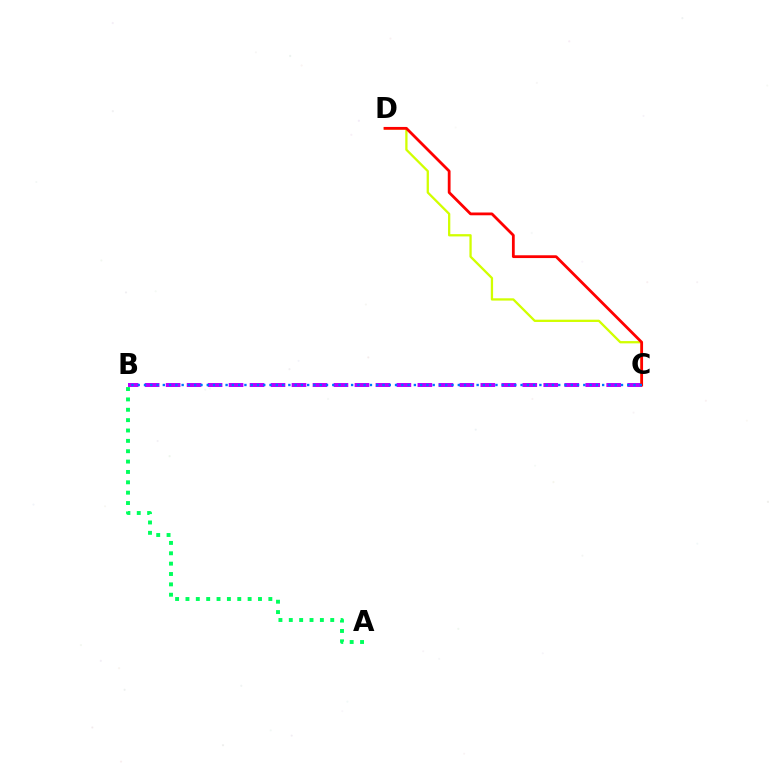{('C', 'D'): [{'color': '#d1ff00', 'line_style': 'solid', 'thickness': 1.65}, {'color': '#ff0000', 'line_style': 'solid', 'thickness': 2.0}], ('B', 'C'): [{'color': '#b900ff', 'line_style': 'dashed', 'thickness': 2.85}, {'color': '#0074ff', 'line_style': 'dotted', 'thickness': 1.71}], ('A', 'B'): [{'color': '#00ff5c', 'line_style': 'dotted', 'thickness': 2.82}]}